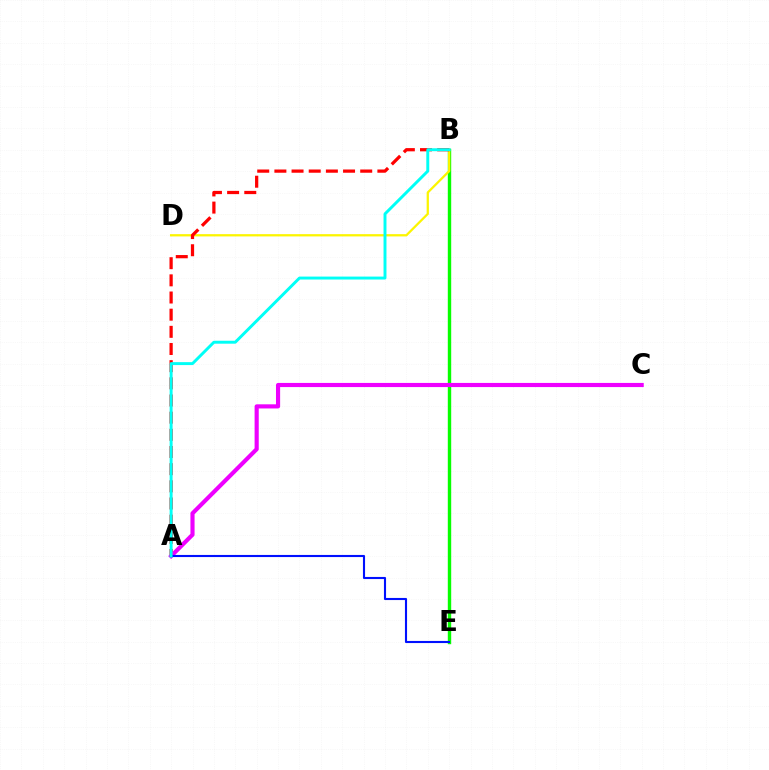{('B', 'E'): [{'color': '#08ff00', 'line_style': 'solid', 'thickness': 2.45}], ('B', 'D'): [{'color': '#fcf500', 'line_style': 'solid', 'thickness': 1.63}], ('A', 'B'): [{'color': '#ff0000', 'line_style': 'dashed', 'thickness': 2.33}, {'color': '#00fff6', 'line_style': 'solid', 'thickness': 2.12}], ('A', 'C'): [{'color': '#ee00ff', 'line_style': 'solid', 'thickness': 2.98}], ('A', 'E'): [{'color': '#0010ff', 'line_style': 'solid', 'thickness': 1.52}]}